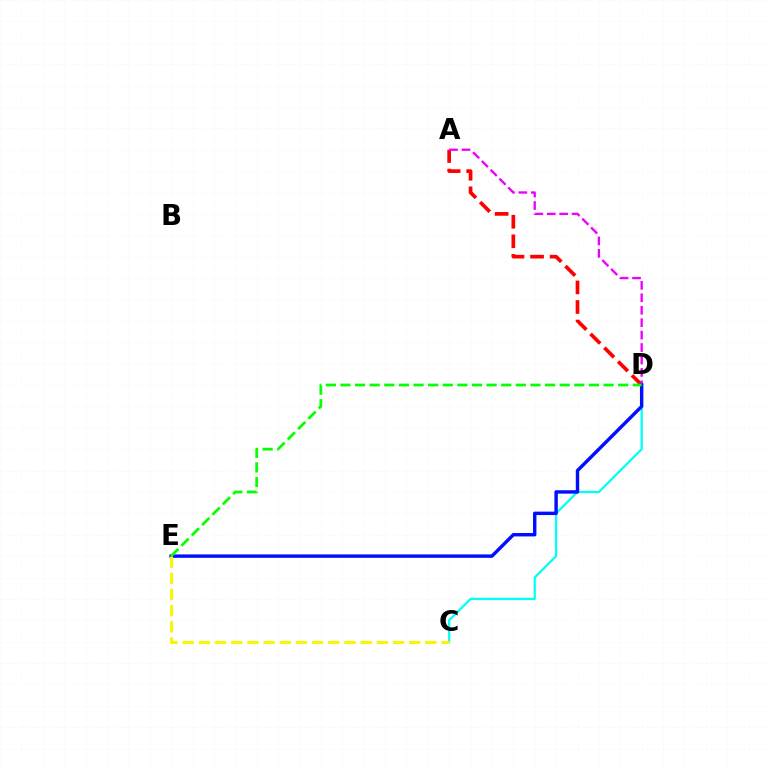{('A', 'D'): [{'color': '#ff0000', 'line_style': 'dashed', 'thickness': 2.66}, {'color': '#ee00ff', 'line_style': 'dashed', 'thickness': 1.69}], ('C', 'D'): [{'color': '#00fff6', 'line_style': 'solid', 'thickness': 1.61}], ('D', 'E'): [{'color': '#0010ff', 'line_style': 'solid', 'thickness': 2.47}, {'color': '#08ff00', 'line_style': 'dashed', 'thickness': 1.99}], ('C', 'E'): [{'color': '#fcf500', 'line_style': 'dashed', 'thickness': 2.2}]}